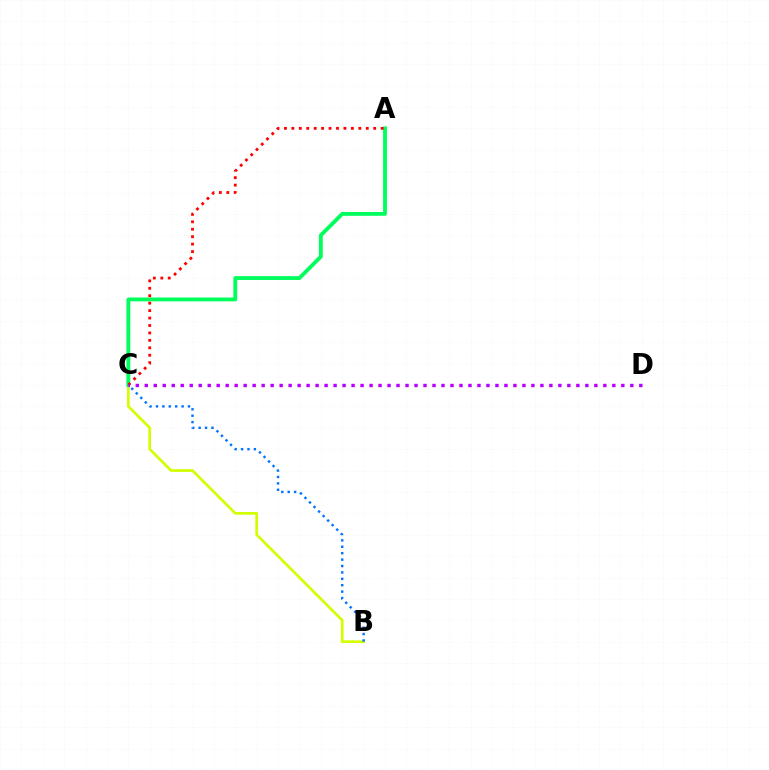{('B', 'C'): [{'color': '#d1ff00', 'line_style': 'solid', 'thickness': 1.93}, {'color': '#0074ff', 'line_style': 'dotted', 'thickness': 1.74}], ('A', 'C'): [{'color': '#00ff5c', 'line_style': 'solid', 'thickness': 2.77}, {'color': '#ff0000', 'line_style': 'dotted', 'thickness': 2.02}], ('C', 'D'): [{'color': '#b900ff', 'line_style': 'dotted', 'thickness': 2.44}]}